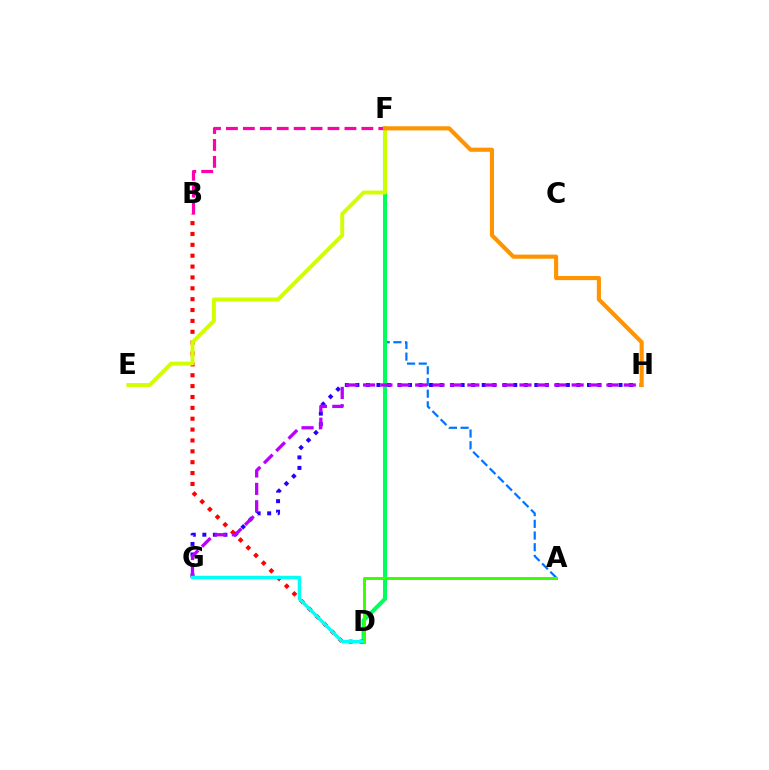{('G', 'H'): [{'color': '#2500ff', 'line_style': 'dotted', 'thickness': 2.86}, {'color': '#b900ff', 'line_style': 'dashed', 'thickness': 2.36}], ('A', 'F'): [{'color': '#0074ff', 'line_style': 'dashed', 'thickness': 1.59}], ('D', 'F'): [{'color': '#00ff5c', 'line_style': 'solid', 'thickness': 2.93}], ('B', 'D'): [{'color': '#ff0000', 'line_style': 'dotted', 'thickness': 2.95}], ('B', 'F'): [{'color': '#ff00ac', 'line_style': 'dashed', 'thickness': 2.3}], ('D', 'G'): [{'color': '#00fff6', 'line_style': 'solid', 'thickness': 2.48}], ('E', 'F'): [{'color': '#d1ff00', 'line_style': 'solid', 'thickness': 2.82}], ('A', 'D'): [{'color': '#3dff00', 'line_style': 'solid', 'thickness': 2.15}], ('F', 'H'): [{'color': '#ff9400', 'line_style': 'solid', 'thickness': 2.97}]}